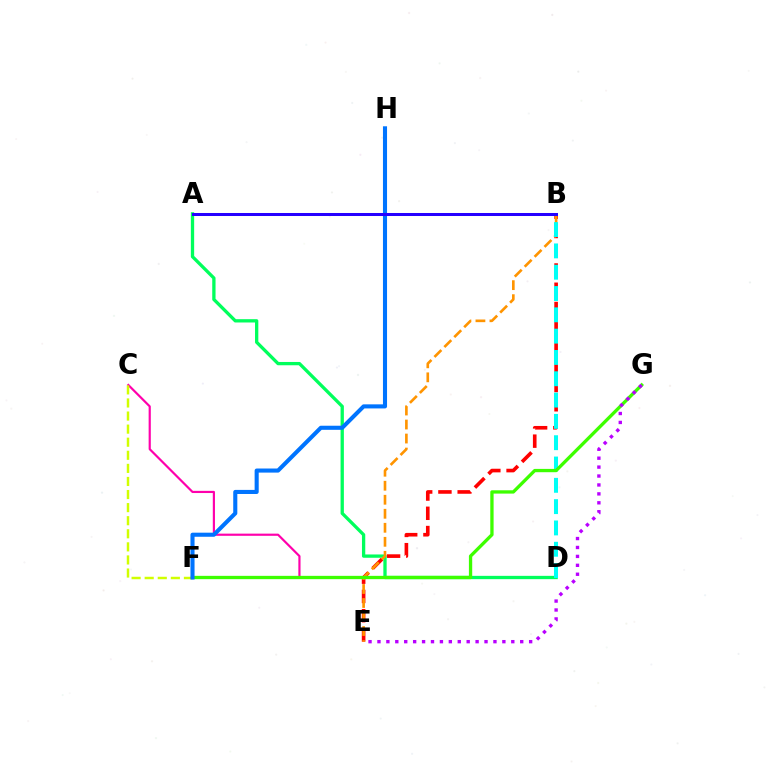{('B', 'E'): [{'color': '#ff0000', 'line_style': 'dashed', 'thickness': 2.62}, {'color': '#ff9400', 'line_style': 'dashed', 'thickness': 1.9}], ('C', 'D'): [{'color': '#ff00ac', 'line_style': 'solid', 'thickness': 1.57}], ('A', 'D'): [{'color': '#00ff5c', 'line_style': 'solid', 'thickness': 2.38}], ('C', 'F'): [{'color': '#d1ff00', 'line_style': 'dashed', 'thickness': 1.78}], ('B', 'D'): [{'color': '#00fff6', 'line_style': 'dashed', 'thickness': 2.9}], ('F', 'G'): [{'color': '#3dff00', 'line_style': 'solid', 'thickness': 2.38}], ('F', 'H'): [{'color': '#0074ff', 'line_style': 'solid', 'thickness': 2.94}], ('E', 'G'): [{'color': '#b900ff', 'line_style': 'dotted', 'thickness': 2.42}], ('A', 'B'): [{'color': '#2500ff', 'line_style': 'solid', 'thickness': 2.17}]}